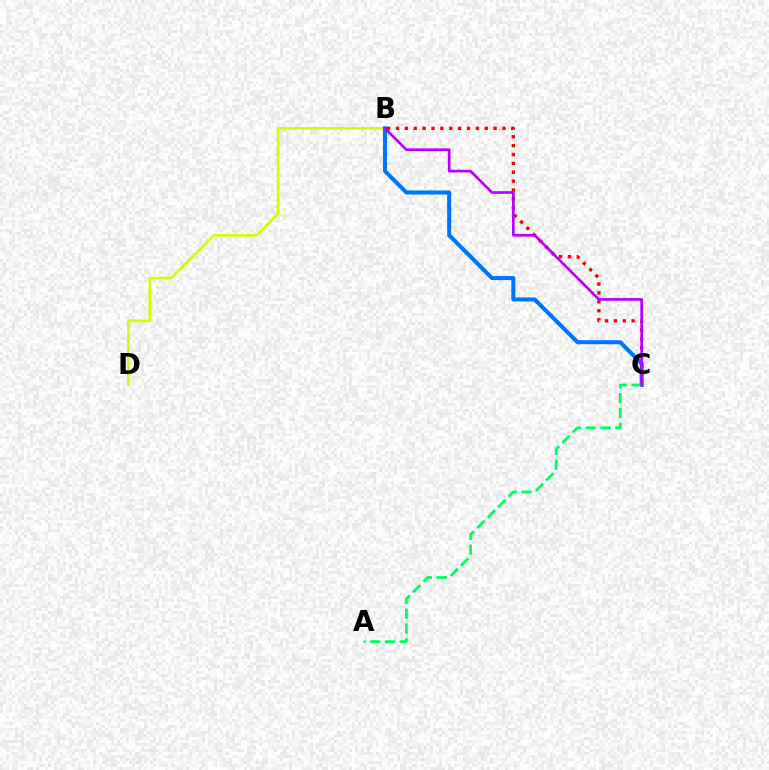{('B', 'C'): [{'color': '#ff0000', 'line_style': 'dotted', 'thickness': 2.41}, {'color': '#0074ff', 'line_style': 'solid', 'thickness': 2.91}, {'color': '#b900ff', 'line_style': 'solid', 'thickness': 1.93}], ('B', 'D'): [{'color': '#d1ff00', 'line_style': 'solid', 'thickness': 1.89}], ('A', 'C'): [{'color': '#00ff5c', 'line_style': 'dashed', 'thickness': 2.0}]}